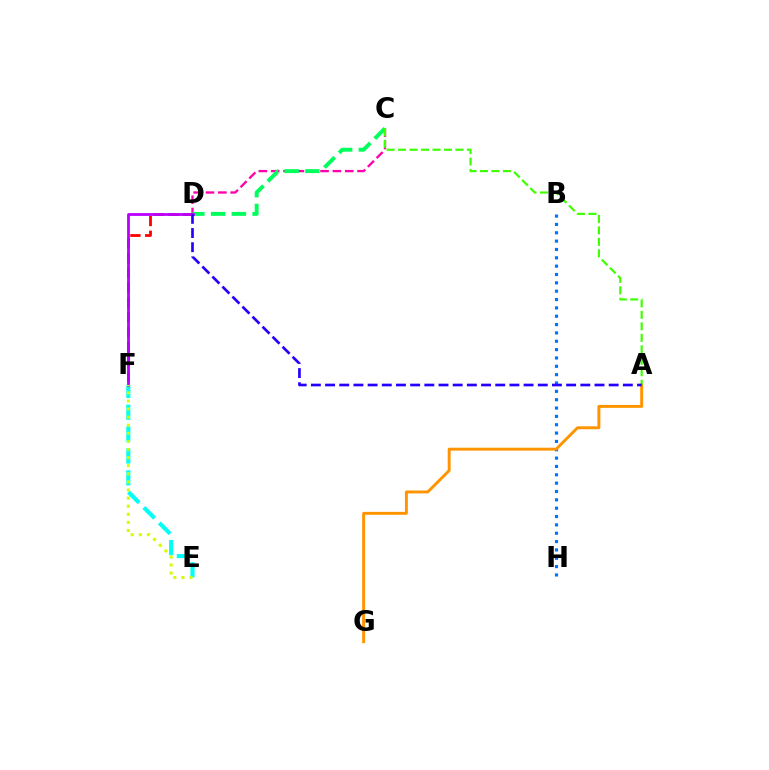{('E', 'F'): [{'color': '#00fff6', 'line_style': 'dashed', 'thickness': 2.97}, {'color': '#d1ff00', 'line_style': 'dotted', 'thickness': 2.2}], ('C', 'D'): [{'color': '#ff00ac', 'line_style': 'dashed', 'thickness': 1.68}, {'color': '#00ff5c', 'line_style': 'dashed', 'thickness': 2.82}], ('B', 'H'): [{'color': '#0074ff', 'line_style': 'dotted', 'thickness': 2.27}], ('D', 'F'): [{'color': '#ff0000', 'line_style': 'dashed', 'thickness': 2.01}, {'color': '#b900ff', 'line_style': 'solid', 'thickness': 2.0}], ('A', 'G'): [{'color': '#ff9400', 'line_style': 'solid', 'thickness': 2.1}], ('A', 'C'): [{'color': '#3dff00', 'line_style': 'dashed', 'thickness': 1.56}], ('A', 'D'): [{'color': '#2500ff', 'line_style': 'dashed', 'thickness': 1.93}]}